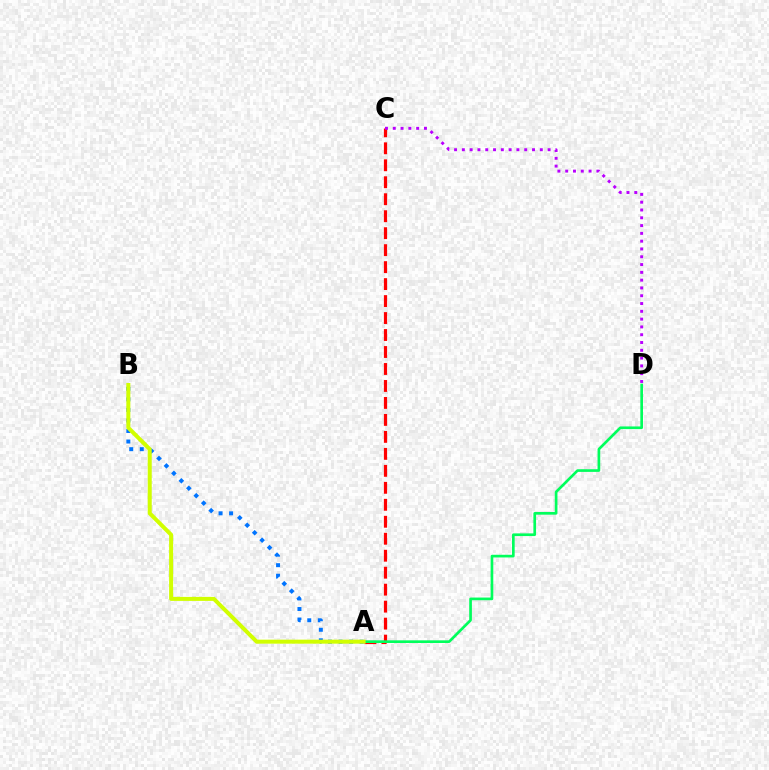{('A', 'C'): [{'color': '#ff0000', 'line_style': 'dashed', 'thickness': 2.31}], ('A', 'B'): [{'color': '#0074ff', 'line_style': 'dotted', 'thickness': 2.86}, {'color': '#d1ff00', 'line_style': 'solid', 'thickness': 2.89}], ('A', 'D'): [{'color': '#00ff5c', 'line_style': 'solid', 'thickness': 1.92}], ('C', 'D'): [{'color': '#b900ff', 'line_style': 'dotted', 'thickness': 2.12}]}